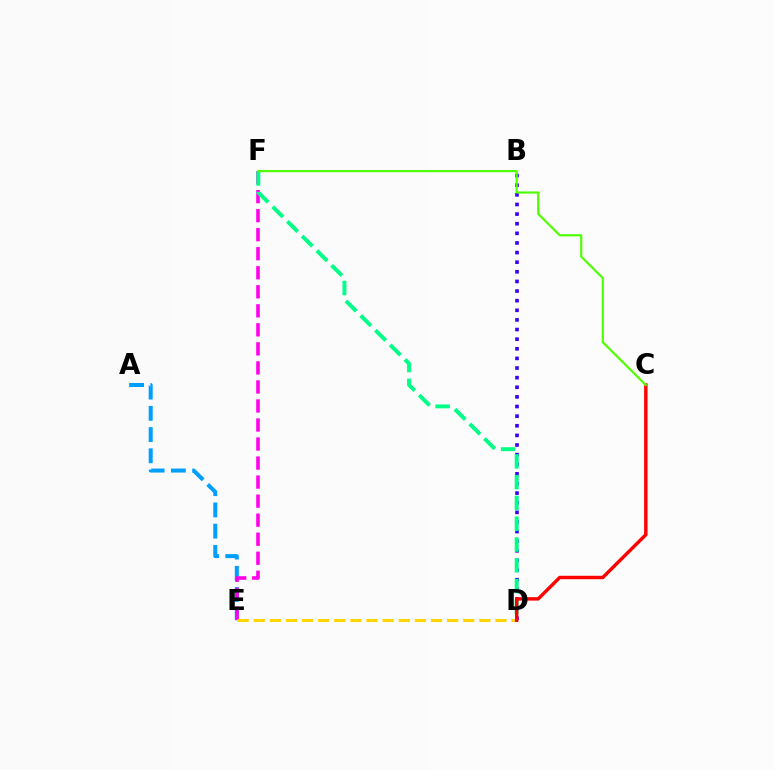{('A', 'E'): [{'color': '#009eff', 'line_style': 'dashed', 'thickness': 2.88}], ('E', 'F'): [{'color': '#ff00ed', 'line_style': 'dashed', 'thickness': 2.59}], ('D', 'E'): [{'color': '#ffd500', 'line_style': 'dashed', 'thickness': 2.19}], ('B', 'D'): [{'color': '#3700ff', 'line_style': 'dotted', 'thickness': 2.61}], ('D', 'F'): [{'color': '#00ff86', 'line_style': 'dashed', 'thickness': 2.82}], ('C', 'D'): [{'color': '#ff0000', 'line_style': 'solid', 'thickness': 2.46}], ('C', 'F'): [{'color': '#4fff00', 'line_style': 'solid', 'thickness': 1.57}]}